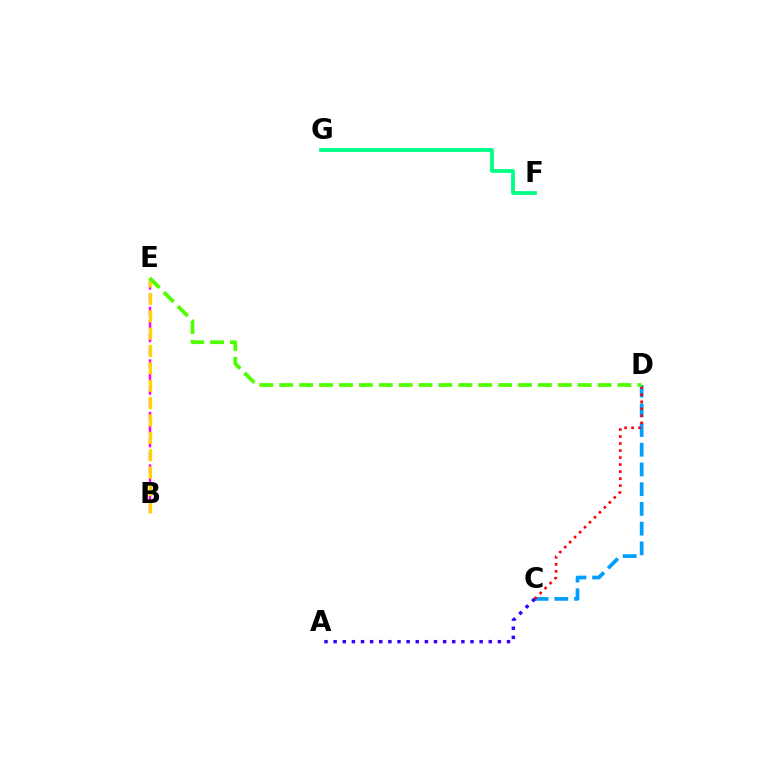{('C', 'D'): [{'color': '#009eff', 'line_style': 'dashed', 'thickness': 2.68}, {'color': '#ff0000', 'line_style': 'dotted', 'thickness': 1.91}], ('B', 'E'): [{'color': '#ff00ed', 'line_style': 'dashed', 'thickness': 1.78}, {'color': '#ffd500', 'line_style': 'dashed', 'thickness': 2.36}], ('F', 'G'): [{'color': '#00ff86', 'line_style': 'solid', 'thickness': 2.73}], ('D', 'E'): [{'color': '#4fff00', 'line_style': 'dashed', 'thickness': 2.7}], ('A', 'C'): [{'color': '#3700ff', 'line_style': 'dotted', 'thickness': 2.48}]}